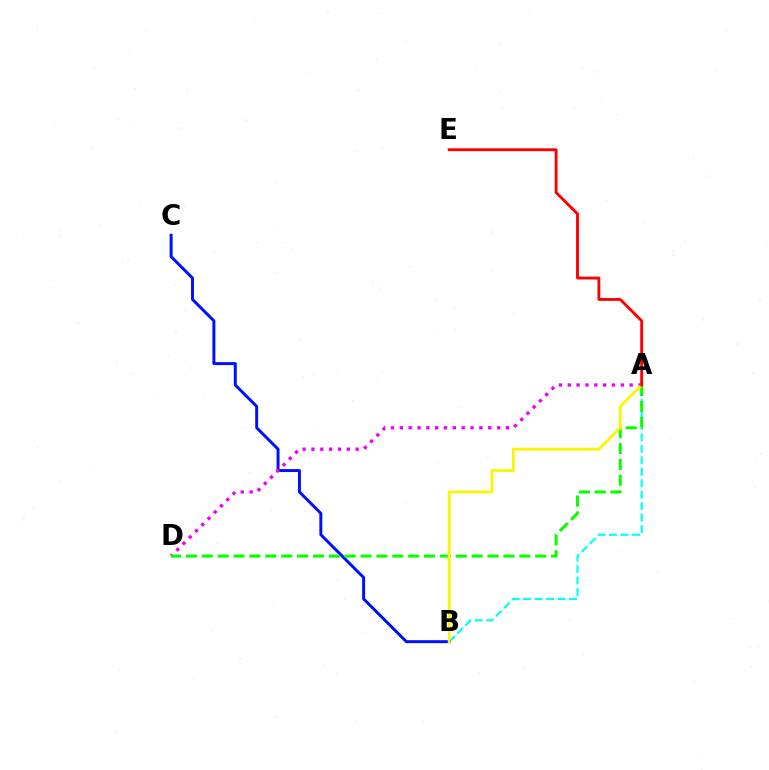{('A', 'B'): [{'color': '#00fff6', 'line_style': 'dashed', 'thickness': 1.56}, {'color': '#fcf500', 'line_style': 'solid', 'thickness': 2.01}], ('B', 'C'): [{'color': '#0010ff', 'line_style': 'solid', 'thickness': 2.13}], ('A', 'D'): [{'color': '#ee00ff', 'line_style': 'dotted', 'thickness': 2.4}, {'color': '#08ff00', 'line_style': 'dashed', 'thickness': 2.16}], ('A', 'E'): [{'color': '#ff0000', 'line_style': 'solid', 'thickness': 2.06}]}